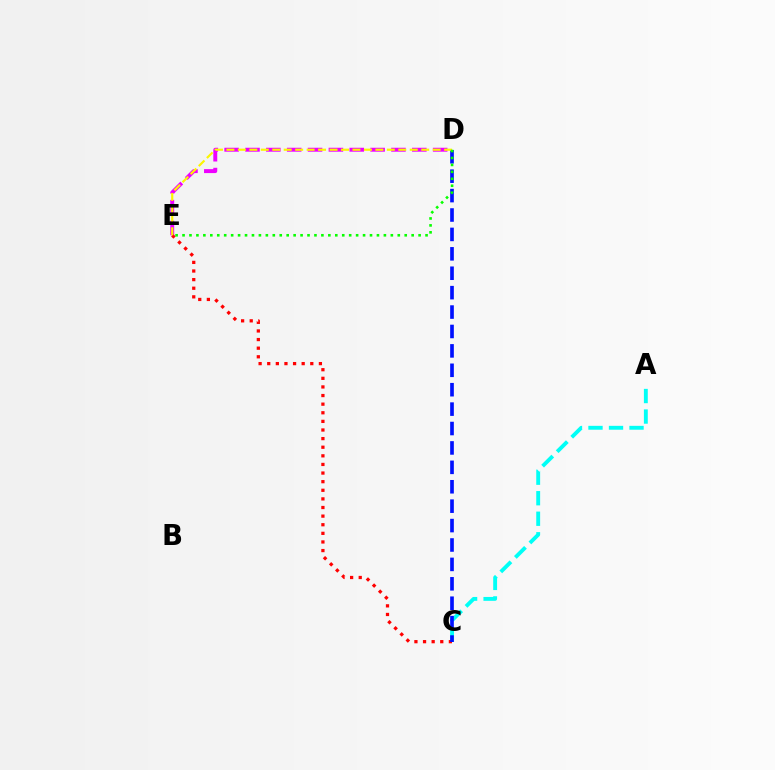{('A', 'C'): [{'color': '#00fff6', 'line_style': 'dashed', 'thickness': 2.79}], ('D', 'E'): [{'color': '#ee00ff', 'line_style': 'dashed', 'thickness': 2.83}, {'color': '#fcf500', 'line_style': 'dashed', 'thickness': 1.56}, {'color': '#08ff00', 'line_style': 'dotted', 'thickness': 1.89}], ('C', 'E'): [{'color': '#ff0000', 'line_style': 'dotted', 'thickness': 2.34}], ('C', 'D'): [{'color': '#0010ff', 'line_style': 'dashed', 'thickness': 2.64}]}